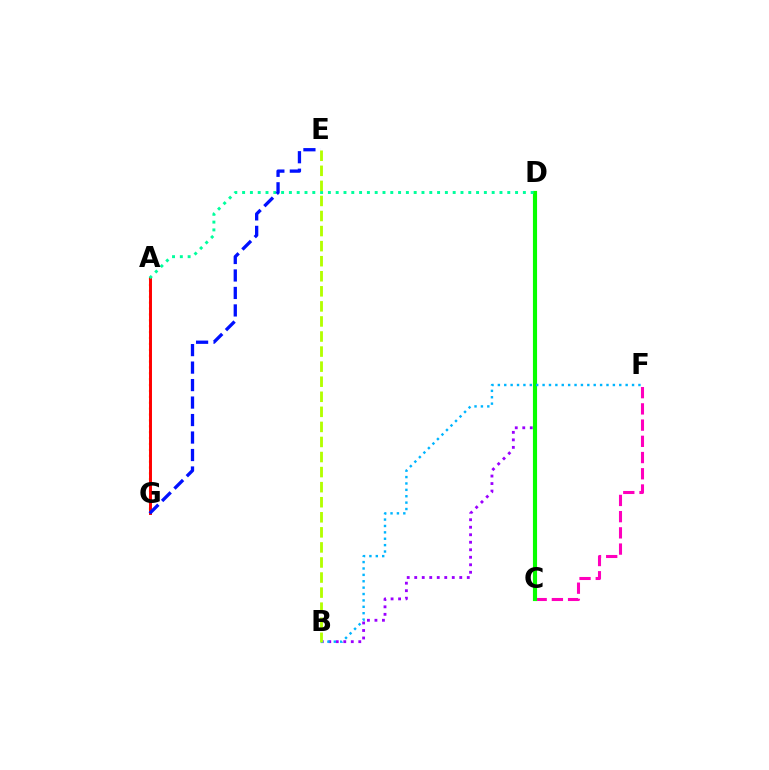{('B', 'D'): [{'color': '#9b00ff', 'line_style': 'dotted', 'thickness': 2.04}], ('C', 'F'): [{'color': '#ff00bd', 'line_style': 'dashed', 'thickness': 2.2}], ('A', 'G'): [{'color': '#ffa500', 'line_style': 'dotted', 'thickness': 1.6}, {'color': '#ff0000', 'line_style': 'solid', 'thickness': 2.12}], ('C', 'D'): [{'color': '#08ff00', 'line_style': 'solid', 'thickness': 2.97}], ('A', 'D'): [{'color': '#00ff9d', 'line_style': 'dotted', 'thickness': 2.12}], ('E', 'G'): [{'color': '#0010ff', 'line_style': 'dashed', 'thickness': 2.38}], ('B', 'F'): [{'color': '#00b5ff', 'line_style': 'dotted', 'thickness': 1.74}], ('B', 'E'): [{'color': '#b3ff00', 'line_style': 'dashed', 'thickness': 2.05}]}